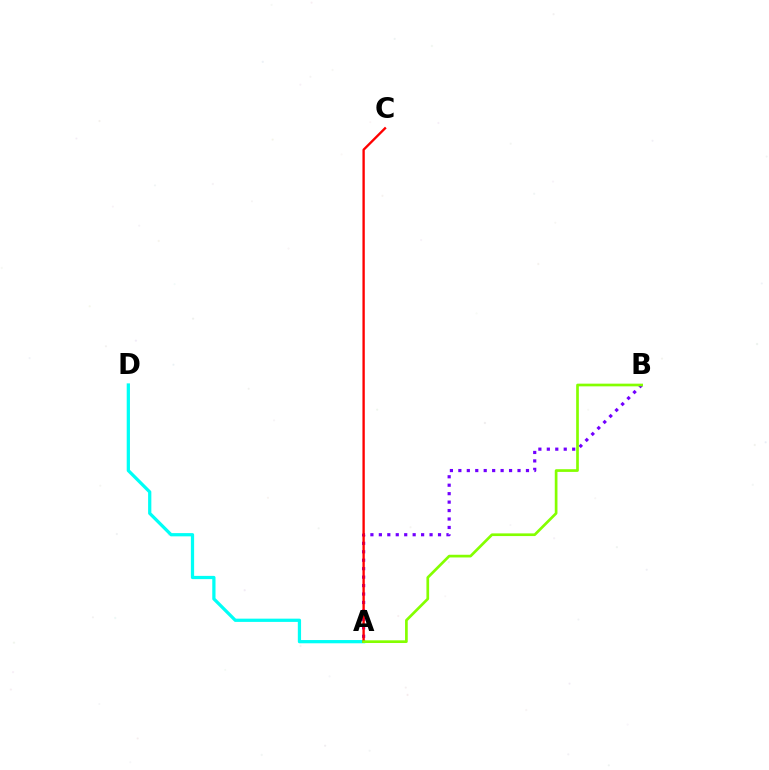{('A', 'B'): [{'color': '#7200ff', 'line_style': 'dotted', 'thickness': 2.3}, {'color': '#84ff00', 'line_style': 'solid', 'thickness': 1.94}], ('A', 'D'): [{'color': '#00fff6', 'line_style': 'solid', 'thickness': 2.34}], ('A', 'C'): [{'color': '#ff0000', 'line_style': 'solid', 'thickness': 1.69}]}